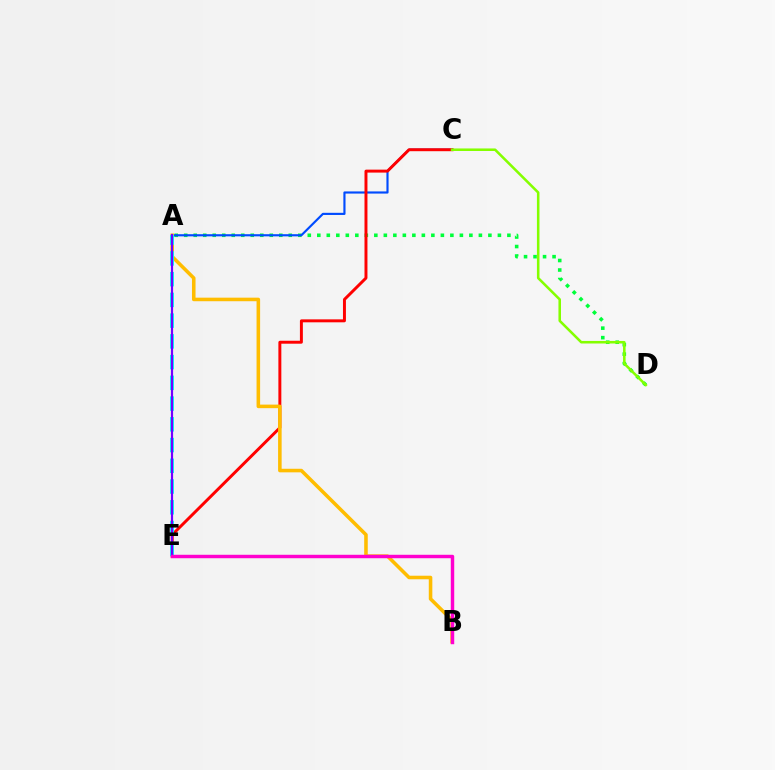{('A', 'D'): [{'color': '#00ff39', 'line_style': 'dotted', 'thickness': 2.58}], ('A', 'C'): [{'color': '#004bff', 'line_style': 'solid', 'thickness': 1.55}], ('C', 'E'): [{'color': '#ff0000', 'line_style': 'solid', 'thickness': 2.13}], ('A', 'B'): [{'color': '#ffbd00', 'line_style': 'solid', 'thickness': 2.56}], ('A', 'E'): [{'color': '#00fff6', 'line_style': 'dashed', 'thickness': 2.82}, {'color': '#7200ff', 'line_style': 'solid', 'thickness': 1.58}], ('C', 'D'): [{'color': '#84ff00', 'line_style': 'solid', 'thickness': 1.83}], ('B', 'E'): [{'color': '#ff00cf', 'line_style': 'solid', 'thickness': 2.48}]}